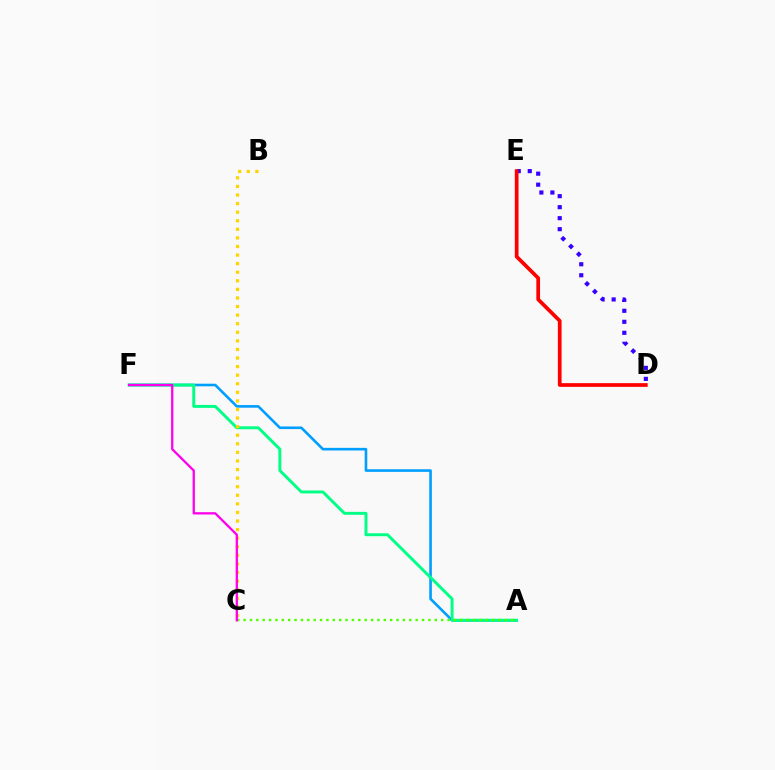{('A', 'F'): [{'color': '#009eff', 'line_style': 'solid', 'thickness': 1.88}, {'color': '#00ff86', 'line_style': 'solid', 'thickness': 2.12}], ('A', 'C'): [{'color': '#4fff00', 'line_style': 'dotted', 'thickness': 1.73}], ('D', 'E'): [{'color': '#3700ff', 'line_style': 'dotted', 'thickness': 2.99}, {'color': '#ff0000', 'line_style': 'solid', 'thickness': 2.68}], ('B', 'C'): [{'color': '#ffd500', 'line_style': 'dotted', 'thickness': 2.33}], ('C', 'F'): [{'color': '#ff00ed', 'line_style': 'solid', 'thickness': 1.65}]}